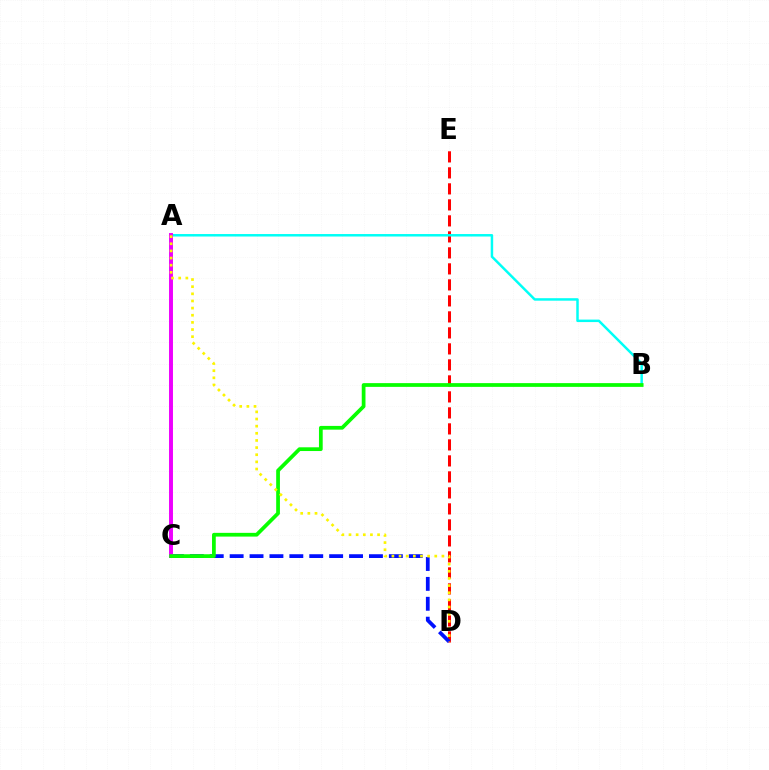{('D', 'E'): [{'color': '#ff0000', 'line_style': 'dashed', 'thickness': 2.17}], ('C', 'D'): [{'color': '#0010ff', 'line_style': 'dashed', 'thickness': 2.7}], ('A', 'B'): [{'color': '#00fff6', 'line_style': 'solid', 'thickness': 1.79}], ('A', 'C'): [{'color': '#ee00ff', 'line_style': 'solid', 'thickness': 2.84}], ('B', 'C'): [{'color': '#08ff00', 'line_style': 'solid', 'thickness': 2.69}], ('A', 'D'): [{'color': '#fcf500', 'line_style': 'dotted', 'thickness': 1.94}]}